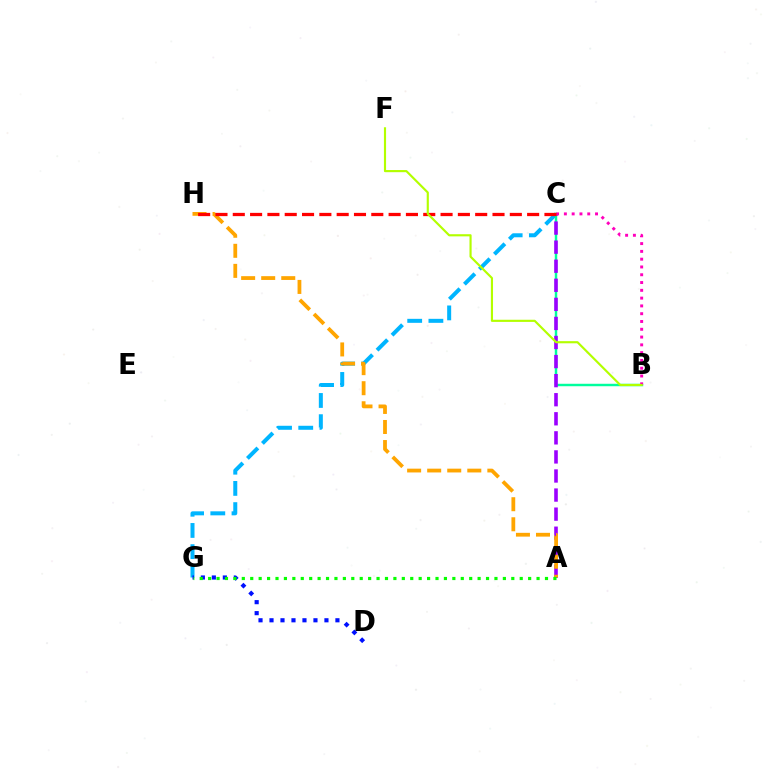{('C', 'G'): [{'color': '#00b5ff', 'line_style': 'dashed', 'thickness': 2.88}], ('B', 'C'): [{'color': '#00ff9d', 'line_style': 'solid', 'thickness': 1.77}, {'color': '#ff00bd', 'line_style': 'dotted', 'thickness': 2.12}], ('A', 'C'): [{'color': '#9b00ff', 'line_style': 'dashed', 'thickness': 2.59}], ('A', 'H'): [{'color': '#ffa500', 'line_style': 'dashed', 'thickness': 2.72}], ('D', 'G'): [{'color': '#0010ff', 'line_style': 'dotted', 'thickness': 2.99}], ('C', 'H'): [{'color': '#ff0000', 'line_style': 'dashed', 'thickness': 2.35}], ('A', 'G'): [{'color': '#08ff00', 'line_style': 'dotted', 'thickness': 2.29}], ('B', 'F'): [{'color': '#b3ff00', 'line_style': 'solid', 'thickness': 1.55}]}